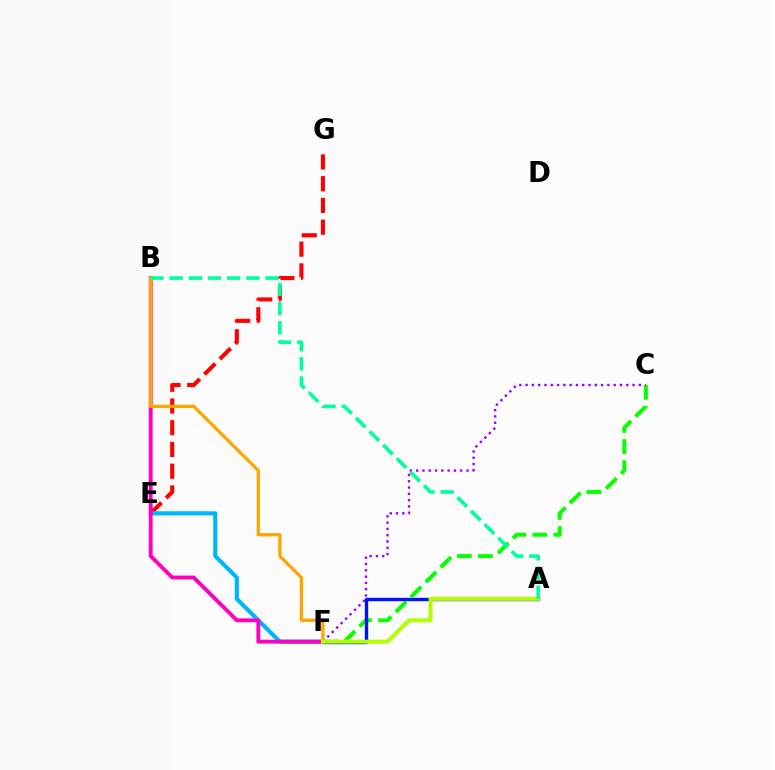{('C', 'F'): [{'color': '#08ff00', 'line_style': 'dashed', 'thickness': 2.86}, {'color': '#9b00ff', 'line_style': 'dotted', 'thickness': 1.71}], ('E', 'G'): [{'color': '#ff0000', 'line_style': 'dashed', 'thickness': 2.95}], ('A', 'F'): [{'color': '#0010ff', 'line_style': 'solid', 'thickness': 2.42}, {'color': '#b3ff00', 'line_style': 'solid', 'thickness': 2.88}], ('E', 'F'): [{'color': '#00b5ff', 'line_style': 'solid', 'thickness': 2.96}], ('B', 'F'): [{'color': '#ff00bd', 'line_style': 'solid', 'thickness': 2.78}, {'color': '#ffa500', 'line_style': 'solid', 'thickness': 2.34}], ('A', 'B'): [{'color': '#00ff9d', 'line_style': 'dashed', 'thickness': 2.61}]}